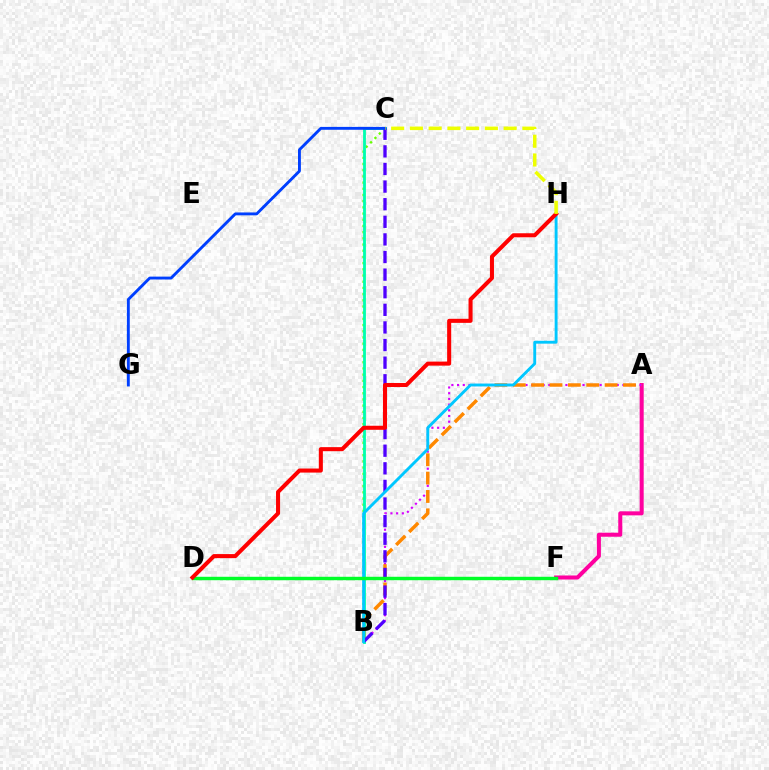{('A', 'F'): [{'color': '#ff00a0', 'line_style': 'solid', 'thickness': 2.9}], ('B', 'C'): [{'color': '#66ff00', 'line_style': 'dotted', 'thickness': 1.68}, {'color': '#00ffaf', 'line_style': 'solid', 'thickness': 2.03}, {'color': '#4f00ff', 'line_style': 'dashed', 'thickness': 2.39}], ('A', 'B'): [{'color': '#d600ff', 'line_style': 'dotted', 'thickness': 1.55}, {'color': '#ff8800', 'line_style': 'dashed', 'thickness': 2.5}], ('B', 'H'): [{'color': '#00c7ff', 'line_style': 'solid', 'thickness': 2.08}], ('C', 'G'): [{'color': '#003fff', 'line_style': 'solid', 'thickness': 2.07}], ('D', 'F'): [{'color': '#00ff27', 'line_style': 'solid', 'thickness': 2.47}], ('D', 'H'): [{'color': '#ff0000', 'line_style': 'solid', 'thickness': 2.92}], ('C', 'H'): [{'color': '#eeff00', 'line_style': 'dashed', 'thickness': 2.55}]}